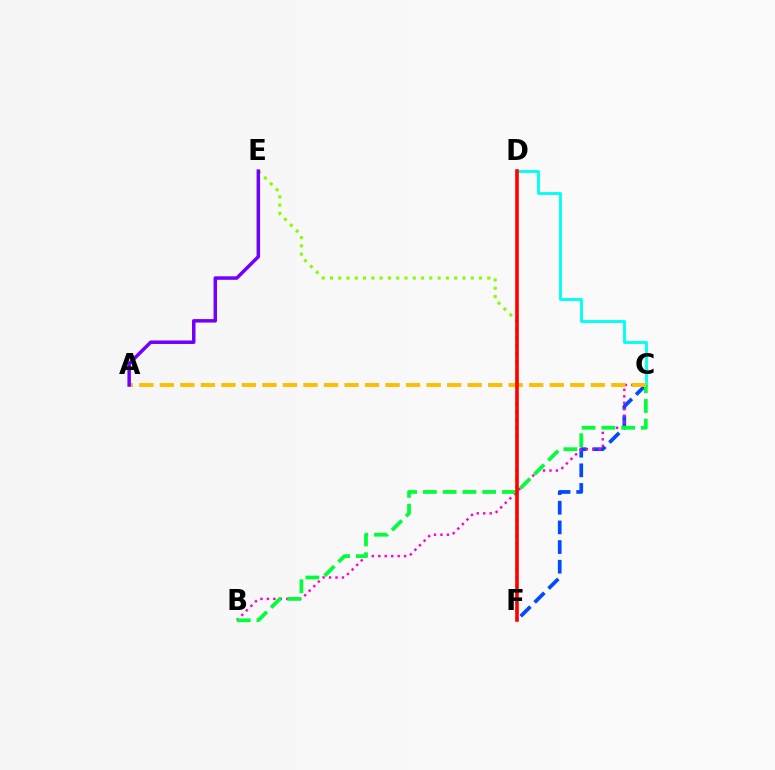{('C', 'D'): [{'color': '#00fff6', 'line_style': 'solid', 'thickness': 2.07}], ('C', 'F'): [{'color': '#004bff', 'line_style': 'dashed', 'thickness': 2.67}], ('B', 'C'): [{'color': '#ff00cf', 'line_style': 'dotted', 'thickness': 1.75}, {'color': '#00ff39', 'line_style': 'dashed', 'thickness': 2.69}], ('E', 'F'): [{'color': '#84ff00', 'line_style': 'dotted', 'thickness': 2.25}], ('A', 'C'): [{'color': '#ffbd00', 'line_style': 'dashed', 'thickness': 2.79}], ('D', 'F'): [{'color': '#ff0000', 'line_style': 'solid', 'thickness': 2.59}], ('A', 'E'): [{'color': '#7200ff', 'line_style': 'solid', 'thickness': 2.52}]}